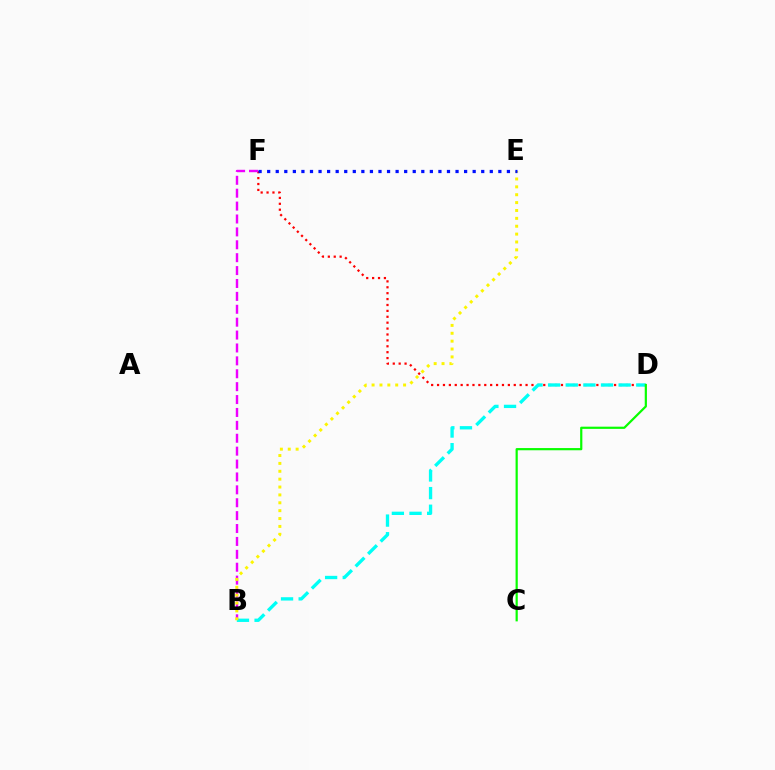{('D', 'F'): [{'color': '#ff0000', 'line_style': 'dotted', 'thickness': 1.6}], ('B', 'D'): [{'color': '#00fff6', 'line_style': 'dashed', 'thickness': 2.4}], ('B', 'F'): [{'color': '#ee00ff', 'line_style': 'dashed', 'thickness': 1.75}], ('B', 'E'): [{'color': '#fcf500', 'line_style': 'dotted', 'thickness': 2.14}], ('C', 'D'): [{'color': '#08ff00', 'line_style': 'solid', 'thickness': 1.59}], ('E', 'F'): [{'color': '#0010ff', 'line_style': 'dotted', 'thickness': 2.33}]}